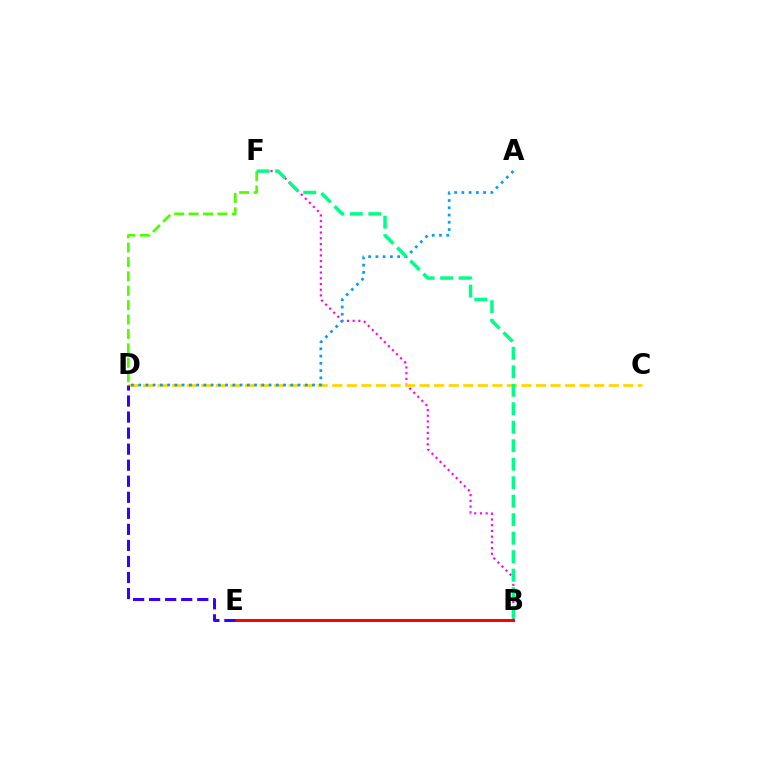{('B', 'F'): [{'color': '#ff00ed', 'line_style': 'dotted', 'thickness': 1.55}, {'color': '#00ff86', 'line_style': 'dashed', 'thickness': 2.51}], ('C', 'D'): [{'color': '#ffd500', 'line_style': 'dashed', 'thickness': 1.98}], ('A', 'D'): [{'color': '#009eff', 'line_style': 'dotted', 'thickness': 1.97}], ('B', 'E'): [{'color': '#ff0000', 'line_style': 'solid', 'thickness': 2.15}], ('D', 'E'): [{'color': '#3700ff', 'line_style': 'dashed', 'thickness': 2.18}], ('D', 'F'): [{'color': '#4fff00', 'line_style': 'dashed', 'thickness': 1.96}]}